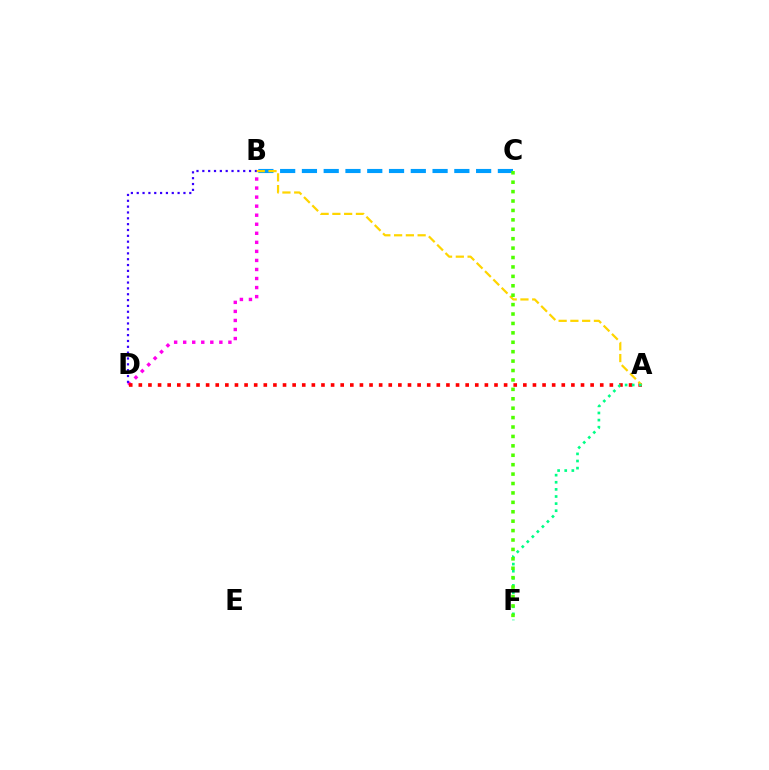{('B', 'D'): [{'color': '#ff00ed', 'line_style': 'dotted', 'thickness': 2.46}, {'color': '#3700ff', 'line_style': 'dotted', 'thickness': 1.59}], ('B', 'C'): [{'color': '#009eff', 'line_style': 'dashed', 'thickness': 2.96}], ('A', 'D'): [{'color': '#ff0000', 'line_style': 'dotted', 'thickness': 2.61}], ('A', 'B'): [{'color': '#ffd500', 'line_style': 'dashed', 'thickness': 1.6}], ('A', 'F'): [{'color': '#00ff86', 'line_style': 'dotted', 'thickness': 1.93}], ('C', 'F'): [{'color': '#4fff00', 'line_style': 'dotted', 'thickness': 2.56}]}